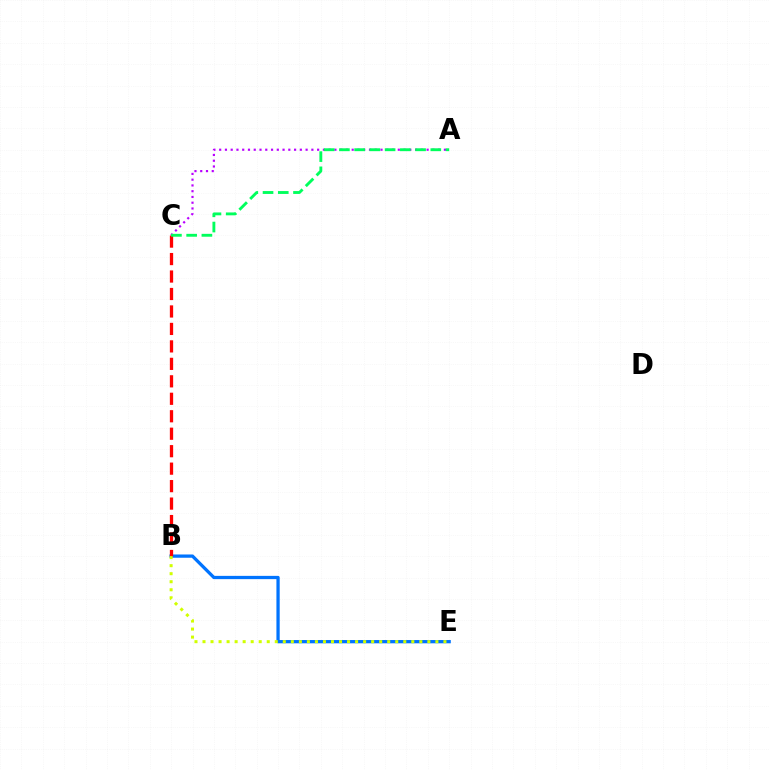{('B', 'E'): [{'color': '#0074ff', 'line_style': 'solid', 'thickness': 2.35}, {'color': '#d1ff00', 'line_style': 'dotted', 'thickness': 2.18}], ('B', 'C'): [{'color': '#ff0000', 'line_style': 'dashed', 'thickness': 2.37}], ('A', 'C'): [{'color': '#b900ff', 'line_style': 'dotted', 'thickness': 1.57}, {'color': '#00ff5c', 'line_style': 'dashed', 'thickness': 2.07}]}